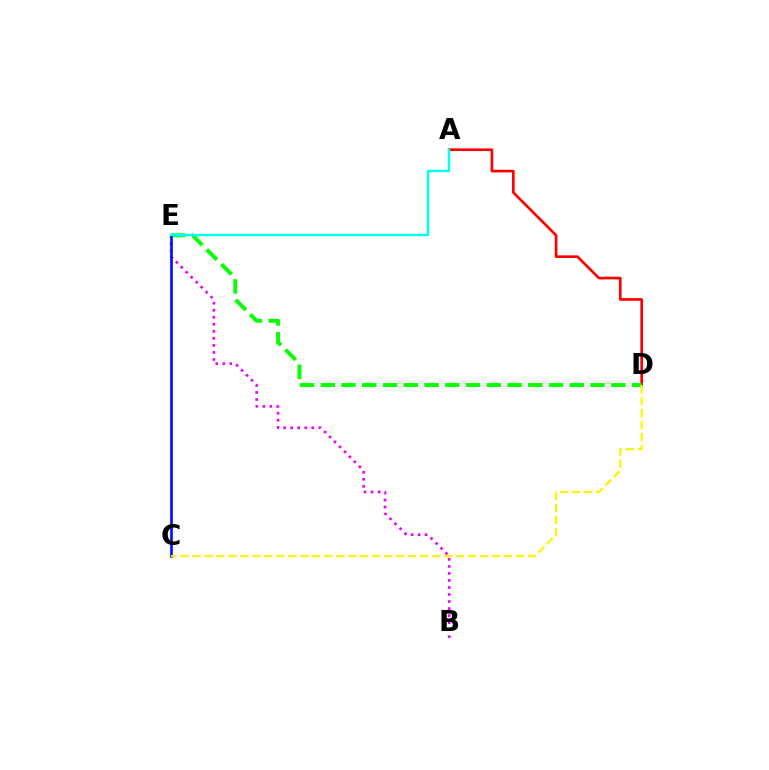{('B', 'E'): [{'color': '#ee00ff', 'line_style': 'dotted', 'thickness': 1.91}], ('A', 'D'): [{'color': '#ff0000', 'line_style': 'solid', 'thickness': 1.91}], ('D', 'E'): [{'color': '#08ff00', 'line_style': 'dashed', 'thickness': 2.82}], ('C', 'E'): [{'color': '#0010ff', 'line_style': 'solid', 'thickness': 1.93}], ('A', 'E'): [{'color': '#00fff6', 'line_style': 'solid', 'thickness': 1.72}], ('C', 'D'): [{'color': '#fcf500', 'line_style': 'dashed', 'thickness': 1.63}]}